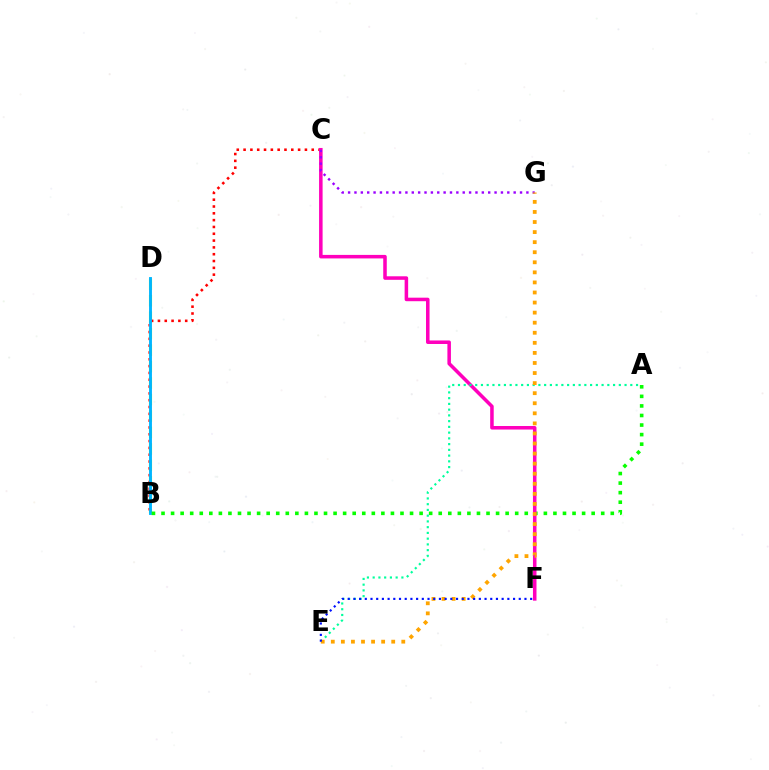{('B', 'D'): [{'color': '#b3ff00', 'line_style': 'dashed', 'thickness': 2.24}, {'color': '#00b5ff', 'line_style': 'solid', 'thickness': 2.07}], ('B', 'C'): [{'color': '#ff0000', 'line_style': 'dotted', 'thickness': 1.85}], ('A', 'B'): [{'color': '#08ff00', 'line_style': 'dotted', 'thickness': 2.6}], ('C', 'F'): [{'color': '#ff00bd', 'line_style': 'solid', 'thickness': 2.54}], ('C', 'G'): [{'color': '#9b00ff', 'line_style': 'dotted', 'thickness': 1.73}], ('A', 'E'): [{'color': '#00ff9d', 'line_style': 'dotted', 'thickness': 1.56}], ('E', 'G'): [{'color': '#ffa500', 'line_style': 'dotted', 'thickness': 2.74}], ('E', 'F'): [{'color': '#0010ff', 'line_style': 'dotted', 'thickness': 1.55}]}